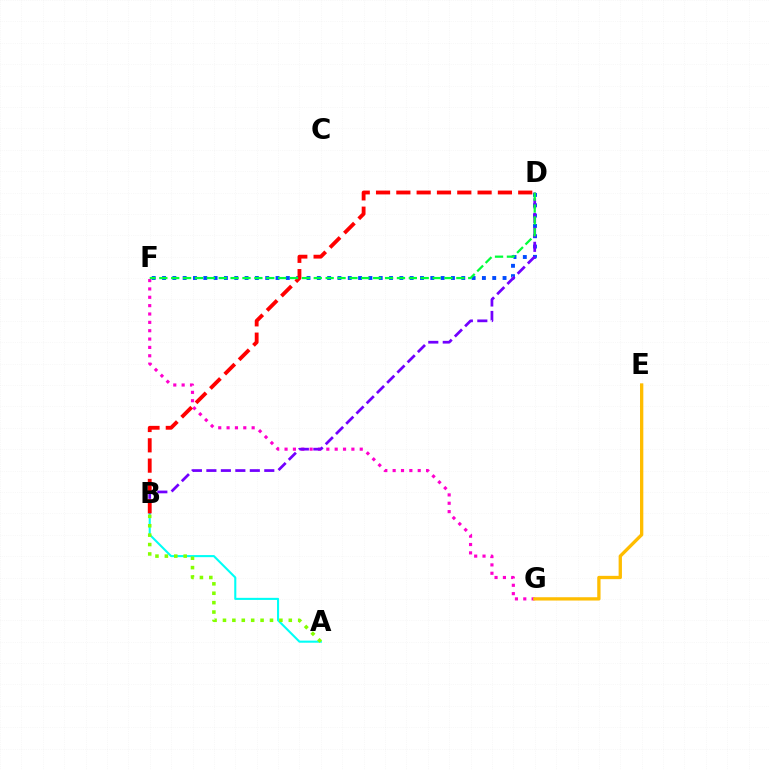{('D', 'F'): [{'color': '#004bff', 'line_style': 'dotted', 'thickness': 2.8}, {'color': '#00ff39', 'line_style': 'dashed', 'thickness': 1.61}], ('A', 'B'): [{'color': '#00fff6', 'line_style': 'solid', 'thickness': 1.51}, {'color': '#84ff00', 'line_style': 'dotted', 'thickness': 2.56}], ('F', 'G'): [{'color': '#ff00cf', 'line_style': 'dotted', 'thickness': 2.27}], ('B', 'D'): [{'color': '#7200ff', 'line_style': 'dashed', 'thickness': 1.97}, {'color': '#ff0000', 'line_style': 'dashed', 'thickness': 2.76}], ('E', 'G'): [{'color': '#ffbd00', 'line_style': 'solid', 'thickness': 2.38}]}